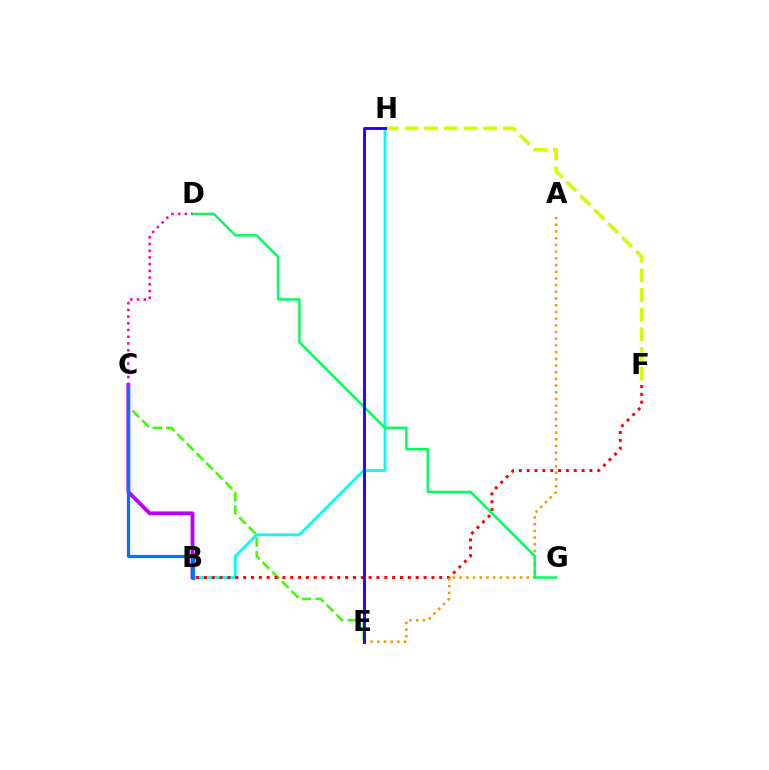{('B', 'H'): [{'color': '#00fff6', 'line_style': 'solid', 'thickness': 2.02}], ('C', 'E'): [{'color': '#3dff00', 'line_style': 'dashed', 'thickness': 1.85}], ('B', 'F'): [{'color': '#ff0000', 'line_style': 'dotted', 'thickness': 2.13}], ('F', 'H'): [{'color': '#d1ff00', 'line_style': 'dashed', 'thickness': 2.67}], ('A', 'E'): [{'color': '#ff9400', 'line_style': 'dotted', 'thickness': 1.82}], ('B', 'C'): [{'color': '#b900ff', 'line_style': 'solid', 'thickness': 2.73}, {'color': '#0074ff', 'line_style': 'solid', 'thickness': 2.29}], ('D', 'G'): [{'color': '#00ff5c', 'line_style': 'solid', 'thickness': 1.76}], ('E', 'H'): [{'color': '#2500ff', 'line_style': 'solid', 'thickness': 2.08}], ('C', 'D'): [{'color': '#ff00ac', 'line_style': 'dotted', 'thickness': 1.82}]}